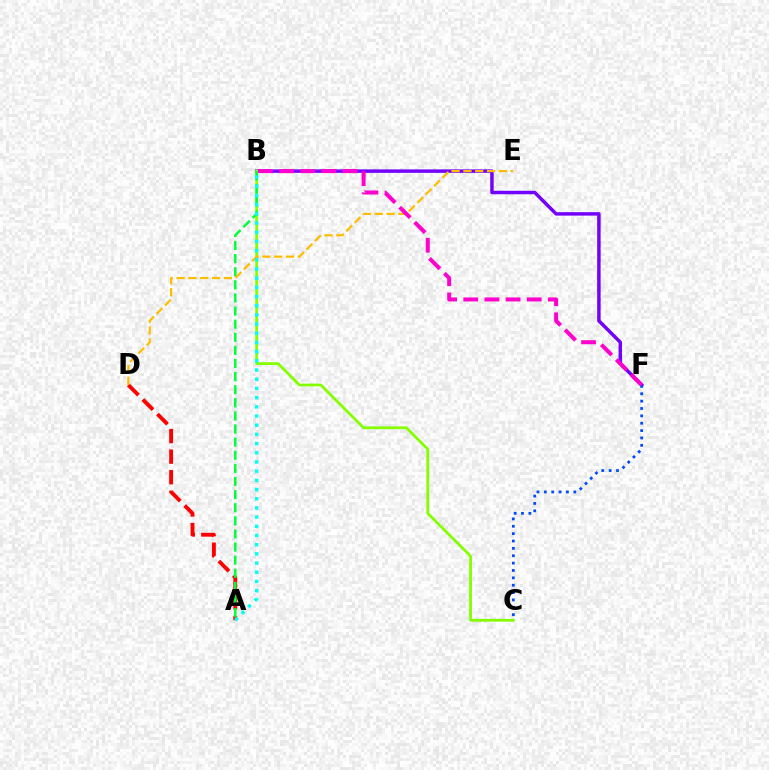{('B', 'F'): [{'color': '#7200ff', 'line_style': 'solid', 'thickness': 2.49}, {'color': '#ff00cf', 'line_style': 'dashed', 'thickness': 2.87}], ('A', 'D'): [{'color': '#ff0000', 'line_style': 'dashed', 'thickness': 2.79}], ('C', 'F'): [{'color': '#004bff', 'line_style': 'dotted', 'thickness': 2.0}], ('B', 'C'): [{'color': '#84ff00', 'line_style': 'solid', 'thickness': 2.01}], ('A', 'B'): [{'color': '#00ff39', 'line_style': 'dashed', 'thickness': 1.78}, {'color': '#00fff6', 'line_style': 'dotted', 'thickness': 2.5}], ('D', 'E'): [{'color': '#ffbd00', 'line_style': 'dashed', 'thickness': 1.61}]}